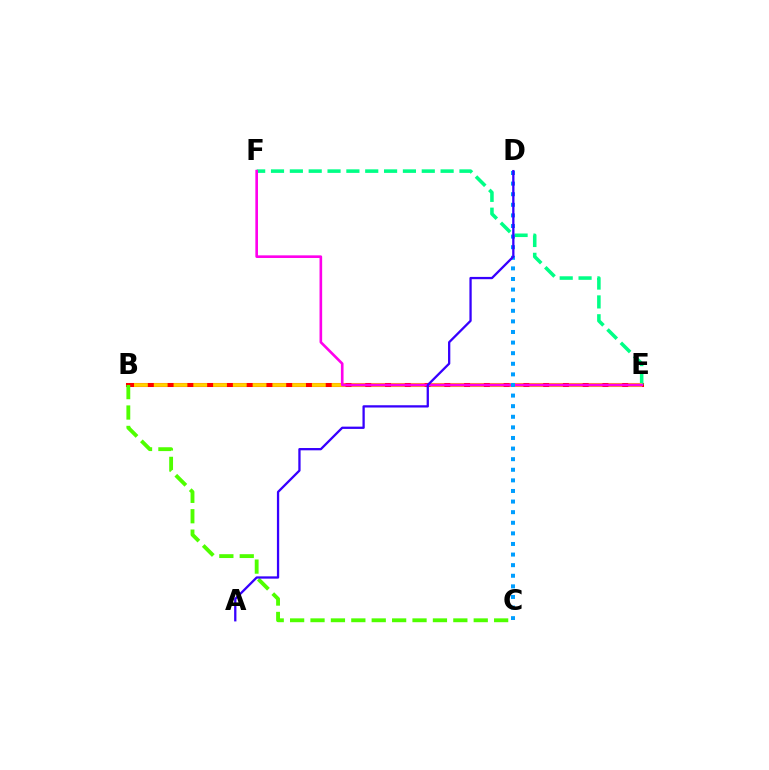{('B', 'E'): [{'color': '#ff0000', 'line_style': 'solid', 'thickness': 2.91}, {'color': '#ffd500', 'line_style': 'dashed', 'thickness': 2.69}], ('E', 'F'): [{'color': '#00ff86', 'line_style': 'dashed', 'thickness': 2.56}, {'color': '#ff00ed', 'line_style': 'solid', 'thickness': 1.9}], ('B', 'C'): [{'color': '#4fff00', 'line_style': 'dashed', 'thickness': 2.77}], ('C', 'D'): [{'color': '#009eff', 'line_style': 'dotted', 'thickness': 2.88}], ('A', 'D'): [{'color': '#3700ff', 'line_style': 'solid', 'thickness': 1.65}]}